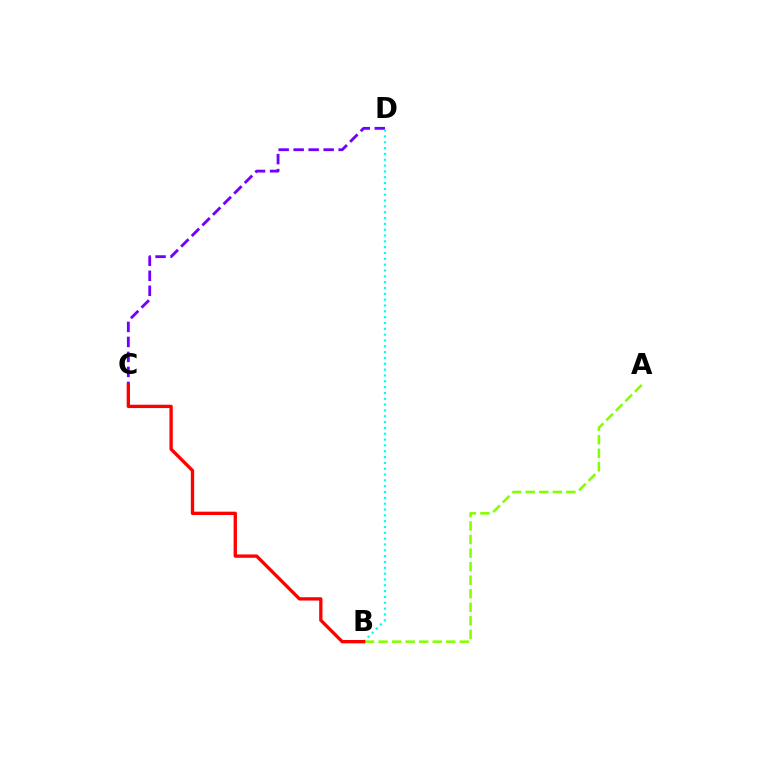{('C', 'D'): [{'color': '#7200ff', 'line_style': 'dashed', 'thickness': 2.04}], ('A', 'B'): [{'color': '#84ff00', 'line_style': 'dashed', 'thickness': 1.84}], ('B', 'D'): [{'color': '#00fff6', 'line_style': 'dotted', 'thickness': 1.58}], ('B', 'C'): [{'color': '#ff0000', 'line_style': 'solid', 'thickness': 2.4}]}